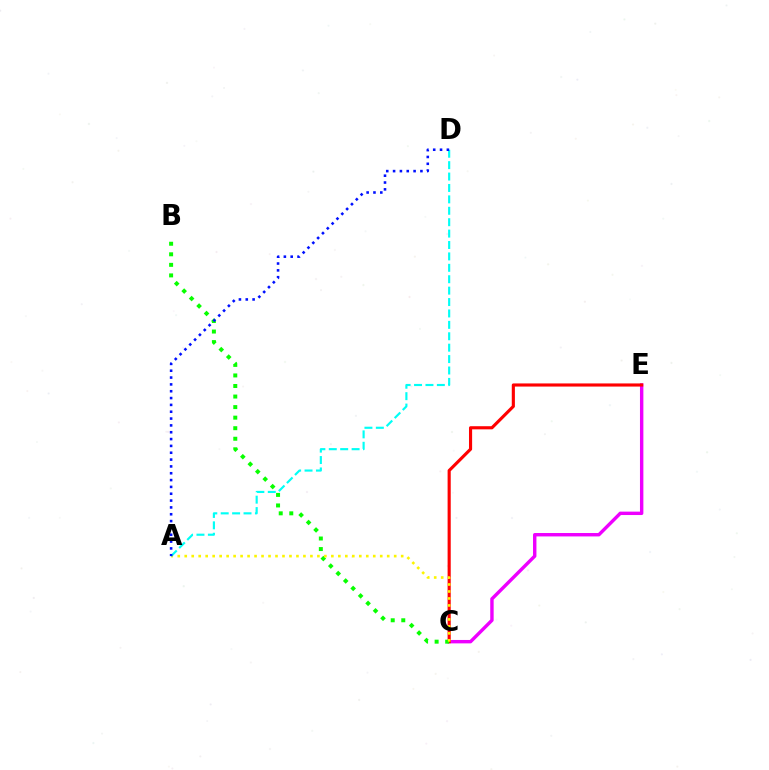{('C', 'E'): [{'color': '#ee00ff', 'line_style': 'solid', 'thickness': 2.45}, {'color': '#ff0000', 'line_style': 'solid', 'thickness': 2.25}], ('B', 'C'): [{'color': '#08ff00', 'line_style': 'dotted', 'thickness': 2.87}], ('A', 'C'): [{'color': '#fcf500', 'line_style': 'dotted', 'thickness': 1.9}], ('A', 'D'): [{'color': '#00fff6', 'line_style': 'dashed', 'thickness': 1.55}, {'color': '#0010ff', 'line_style': 'dotted', 'thickness': 1.86}]}